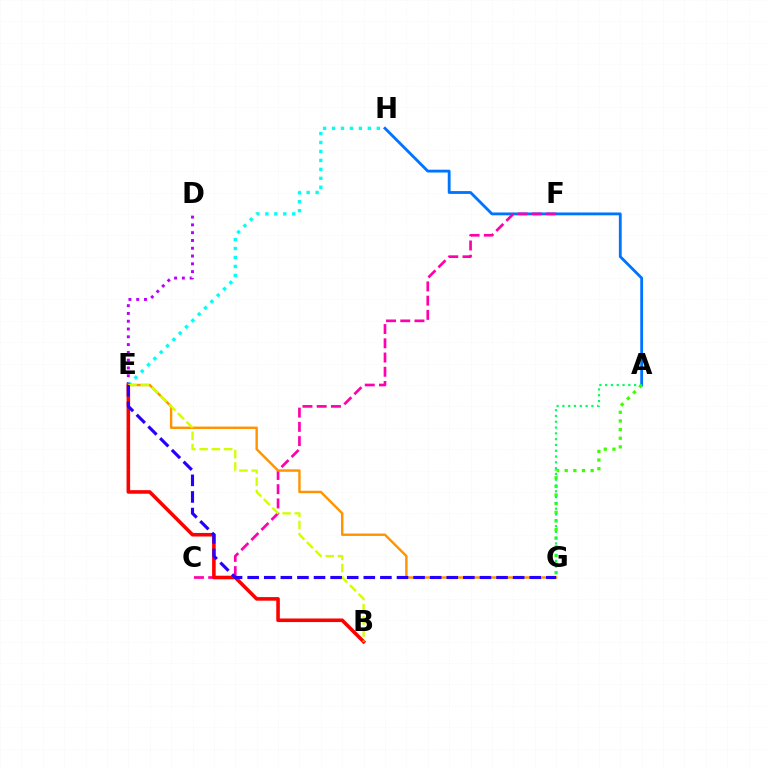{('A', 'H'): [{'color': '#0074ff', 'line_style': 'solid', 'thickness': 2.04}], ('A', 'G'): [{'color': '#3dff00', 'line_style': 'dotted', 'thickness': 2.35}, {'color': '#00ff5c', 'line_style': 'dotted', 'thickness': 1.57}], ('D', 'E'): [{'color': '#b900ff', 'line_style': 'dotted', 'thickness': 2.12}], ('E', 'H'): [{'color': '#00fff6', 'line_style': 'dotted', 'thickness': 2.43}], ('C', 'F'): [{'color': '#ff00ac', 'line_style': 'dashed', 'thickness': 1.93}], ('E', 'G'): [{'color': '#ff9400', 'line_style': 'solid', 'thickness': 1.74}, {'color': '#2500ff', 'line_style': 'dashed', 'thickness': 2.25}], ('B', 'E'): [{'color': '#ff0000', 'line_style': 'solid', 'thickness': 2.57}, {'color': '#d1ff00', 'line_style': 'dashed', 'thickness': 1.66}]}